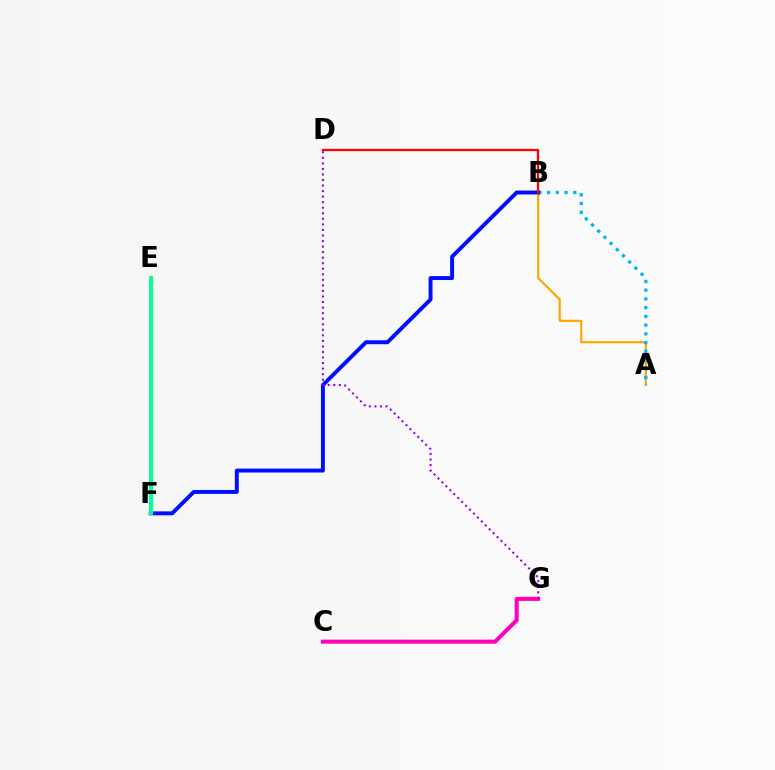{('A', 'B'): [{'color': '#ffa500', 'line_style': 'solid', 'thickness': 1.57}, {'color': '#00b5ff', 'line_style': 'dotted', 'thickness': 2.37}], ('E', 'F'): [{'color': '#b3ff00', 'line_style': 'dotted', 'thickness': 2.46}, {'color': '#08ff00', 'line_style': 'solid', 'thickness': 1.56}, {'color': '#00ff9d', 'line_style': 'solid', 'thickness': 2.81}], ('C', 'G'): [{'color': '#ff00bd', 'line_style': 'solid', 'thickness': 2.92}], ('B', 'F'): [{'color': '#0010ff', 'line_style': 'solid', 'thickness': 2.84}], ('D', 'G'): [{'color': '#9b00ff', 'line_style': 'dotted', 'thickness': 1.51}], ('B', 'D'): [{'color': '#ff0000', 'line_style': 'solid', 'thickness': 1.64}]}